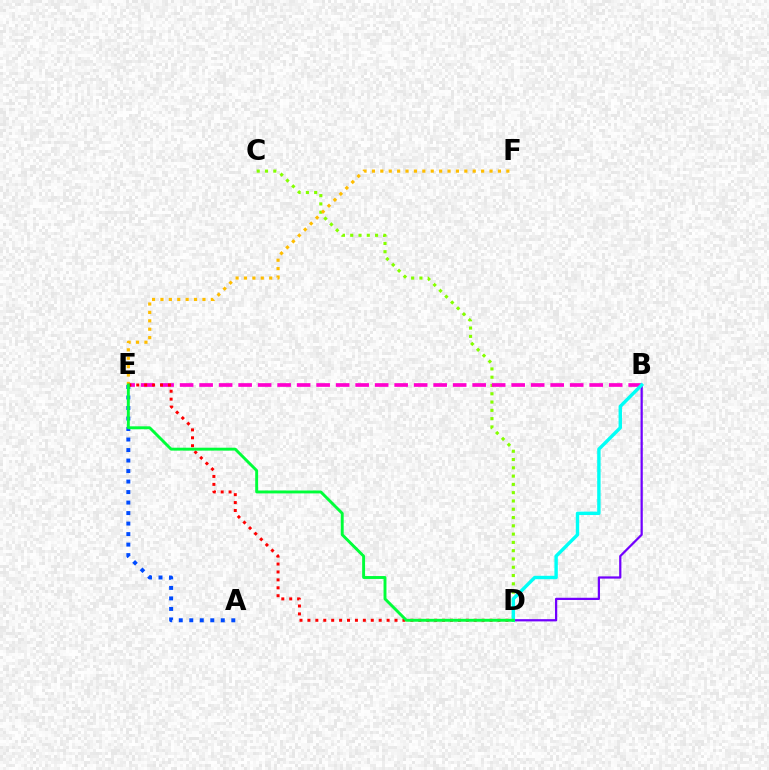{('B', 'D'): [{'color': '#7200ff', 'line_style': 'solid', 'thickness': 1.61}, {'color': '#00fff6', 'line_style': 'solid', 'thickness': 2.45}], ('C', 'D'): [{'color': '#84ff00', 'line_style': 'dotted', 'thickness': 2.25}], ('B', 'E'): [{'color': '#ff00cf', 'line_style': 'dashed', 'thickness': 2.65}], ('E', 'F'): [{'color': '#ffbd00', 'line_style': 'dotted', 'thickness': 2.28}], ('A', 'E'): [{'color': '#004bff', 'line_style': 'dotted', 'thickness': 2.85}], ('D', 'E'): [{'color': '#ff0000', 'line_style': 'dotted', 'thickness': 2.15}, {'color': '#00ff39', 'line_style': 'solid', 'thickness': 2.1}]}